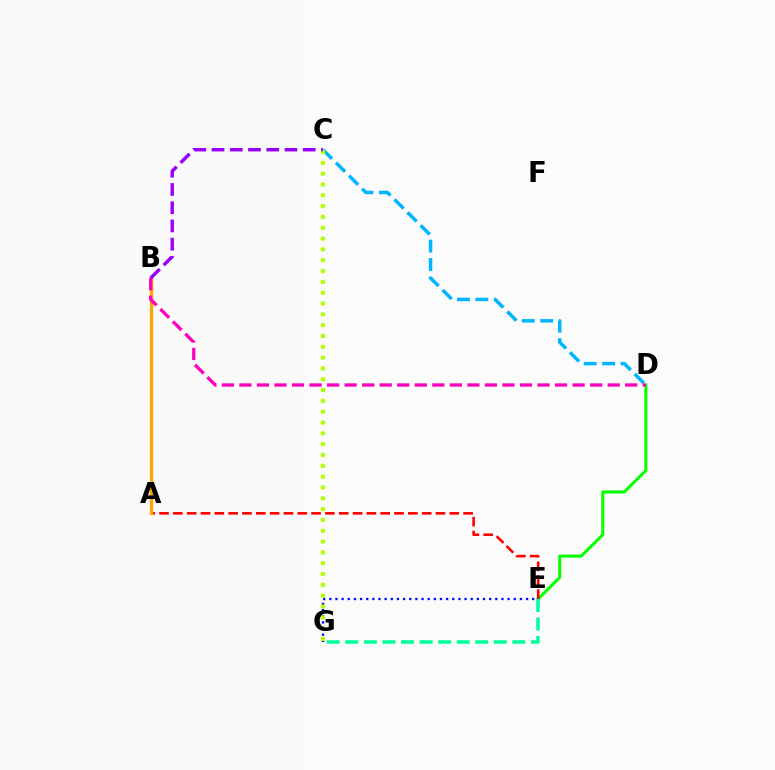{('D', 'E'): [{'color': '#08ff00', 'line_style': 'solid', 'thickness': 2.21}], ('E', 'G'): [{'color': '#0010ff', 'line_style': 'dotted', 'thickness': 1.67}, {'color': '#00ff9d', 'line_style': 'dashed', 'thickness': 2.52}], ('C', 'D'): [{'color': '#00b5ff', 'line_style': 'dashed', 'thickness': 2.5}], ('A', 'E'): [{'color': '#ff0000', 'line_style': 'dashed', 'thickness': 1.88}], ('A', 'B'): [{'color': '#ffa500', 'line_style': 'solid', 'thickness': 2.41}], ('C', 'G'): [{'color': '#b3ff00', 'line_style': 'dotted', 'thickness': 2.94}], ('B', 'D'): [{'color': '#ff00bd', 'line_style': 'dashed', 'thickness': 2.38}], ('B', 'C'): [{'color': '#9b00ff', 'line_style': 'dashed', 'thickness': 2.48}]}